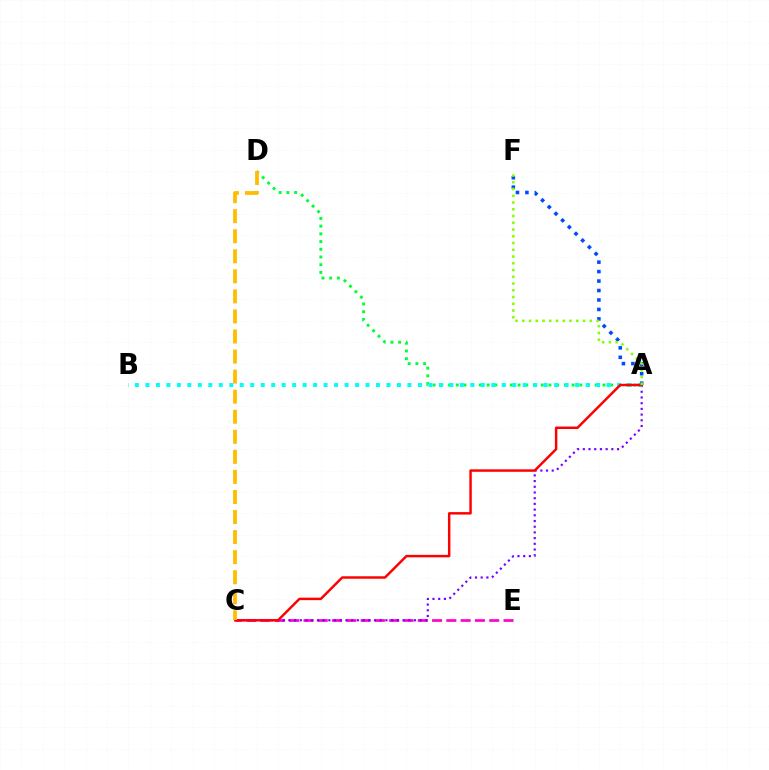{('A', 'D'): [{'color': '#00ff39', 'line_style': 'dotted', 'thickness': 2.1}], ('C', 'E'): [{'color': '#ff00cf', 'line_style': 'dashed', 'thickness': 1.94}], ('A', 'C'): [{'color': '#7200ff', 'line_style': 'dotted', 'thickness': 1.55}, {'color': '#ff0000', 'line_style': 'solid', 'thickness': 1.77}], ('A', 'B'): [{'color': '#00fff6', 'line_style': 'dotted', 'thickness': 2.85}], ('A', 'F'): [{'color': '#004bff', 'line_style': 'dotted', 'thickness': 2.57}, {'color': '#84ff00', 'line_style': 'dotted', 'thickness': 1.83}], ('C', 'D'): [{'color': '#ffbd00', 'line_style': 'dashed', 'thickness': 2.72}]}